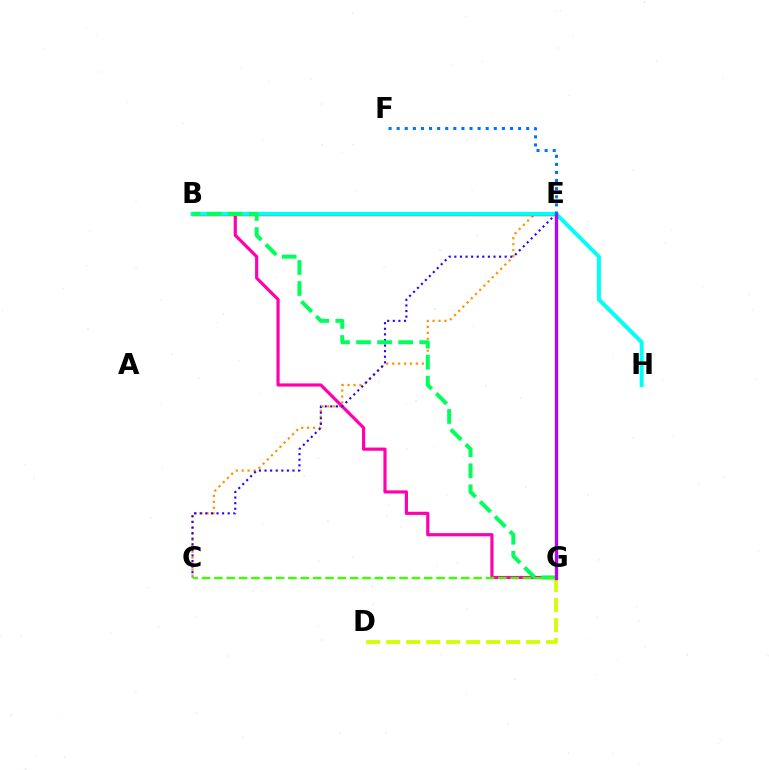{('C', 'E'): [{'color': '#ff9400', 'line_style': 'dotted', 'thickness': 1.61}, {'color': '#2500ff', 'line_style': 'dotted', 'thickness': 1.52}], ('B', 'G'): [{'color': '#ff00ac', 'line_style': 'solid', 'thickness': 2.28}, {'color': '#00ff5c', 'line_style': 'dashed', 'thickness': 2.86}], ('B', 'E'): [{'color': '#ff0000', 'line_style': 'solid', 'thickness': 2.45}], ('B', 'H'): [{'color': '#00fff6', 'line_style': 'solid', 'thickness': 2.86}], ('D', 'G'): [{'color': '#d1ff00', 'line_style': 'dashed', 'thickness': 2.72}], ('C', 'G'): [{'color': '#3dff00', 'line_style': 'dashed', 'thickness': 1.68}], ('E', 'G'): [{'color': '#b900ff', 'line_style': 'solid', 'thickness': 2.37}], ('E', 'F'): [{'color': '#0074ff', 'line_style': 'dotted', 'thickness': 2.2}]}